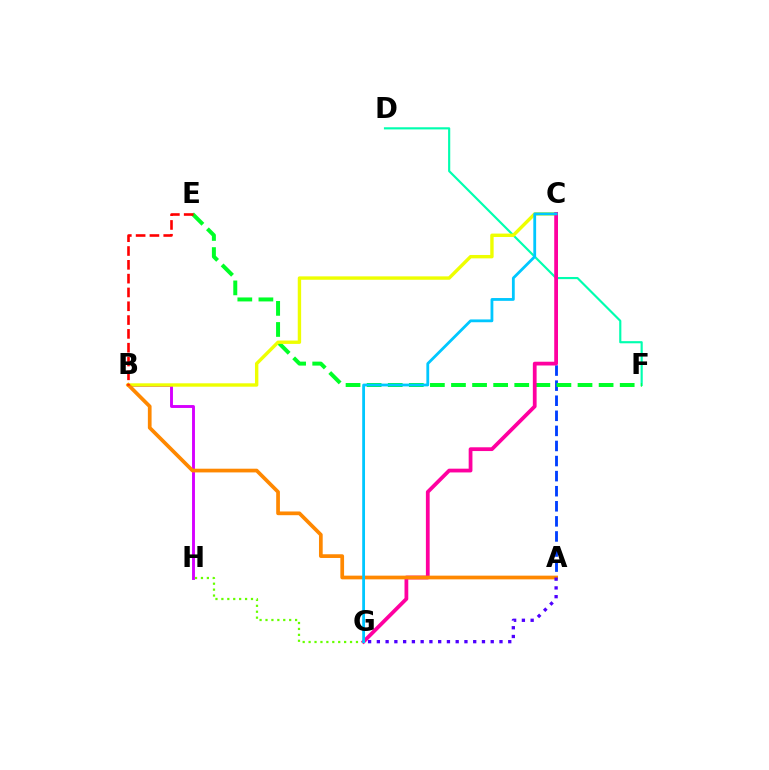{('A', 'C'): [{'color': '#003fff', 'line_style': 'dashed', 'thickness': 2.05}], ('D', 'F'): [{'color': '#00ffaf', 'line_style': 'solid', 'thickness': 1.55}], ('E', 'F'): [{'color': '#00ff27', 'line_style': 'dashed', 'thickness': 2.86}], ('B', 'H'): [{'color': '#d600ff', 'line_style': 'solid', 'thickness': 2.08}], ('G', 'H'): [{'color': '#66ff00', 'line_style': 'dotted', 'thickness': 1.61}], ('B', 'C'): [{'color': '#eeff00', 'line_style': 'solid', 'thickness': 2.44}], ('C', 'G'): [{'color': '#ff00a0', 'line_style': 'solid', 'thickness': 2.71}, {'color': '#00c7ff', 'line_style': 'solid', 'thickness': 2.02}], ('A', 'B'): [{'color': '#ff8800', 'line_style': 'solid', 'thickness': 2.67}], ('B', 'E'): [{'color': '#ff0000', 'line_style': 'dashed', 'thickness': 1.88}], ('A', 'G'): [{'color': '#4f00ff', 'line_style': 'dotted', 'thickness': 2.38}]}